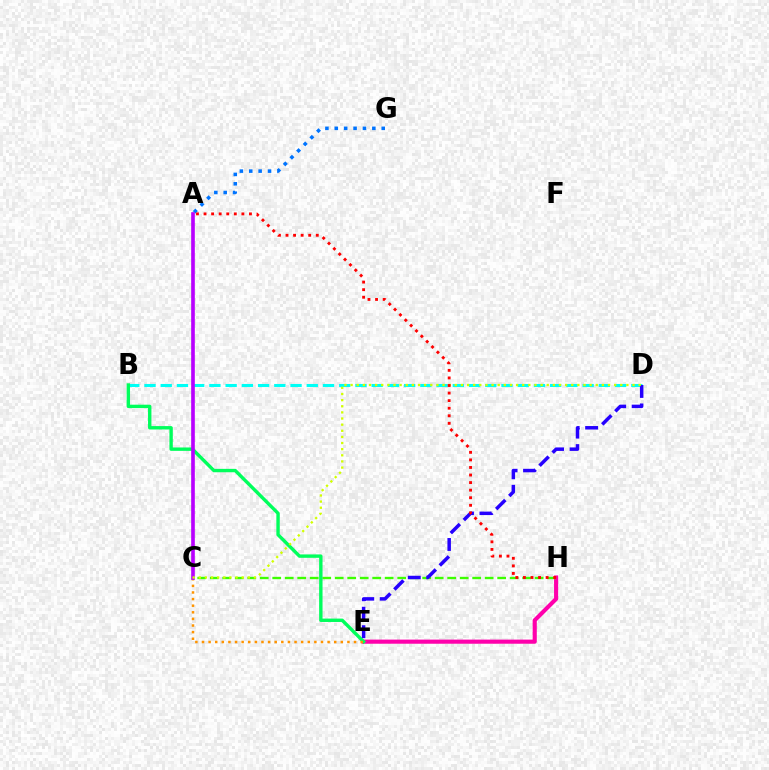{('E', 'H'): [{'color': '#ff00ac', 'line_style': 'solid', 'thickness': 2.97}], ('C', 'H'): [{'color': '#3dff00', 'line_style': 'dashed', 'thickness': 1.7}], ('B', 'D'): [{'color': '#00fff6', 'line_style': 'dashed', 'thickness': 2.2}], ('A', 'G'): [{'color': '#0074ff', 'line_style': 'dotted', 'thickness': 2.55}], ('B', 'E'): [{'color': '#00ff5c', 'line_style': 'solid', 'thickness': 2.44}], ('D', 'E'): [{'color': '#2500ff', 'line_style': 'dashed', 'thickness': 2.51}], ('C', 'E'): [{'color': '#ff9400', 'line_style': 'dotted', 'thickness': 1.8}], ('A', 'C'): [{'color': '#b900ff', 'line_style': 'solid', 'thickness': 2.62}], ('C', 'D'): [{'color': '#d1ff00', 'line_style': 'dotted', 'thickness': 1.67}], ('A', 'H'): [{'color': '#ff0000', 'line_style': 'dotted', 'thickness': 2.06}]}